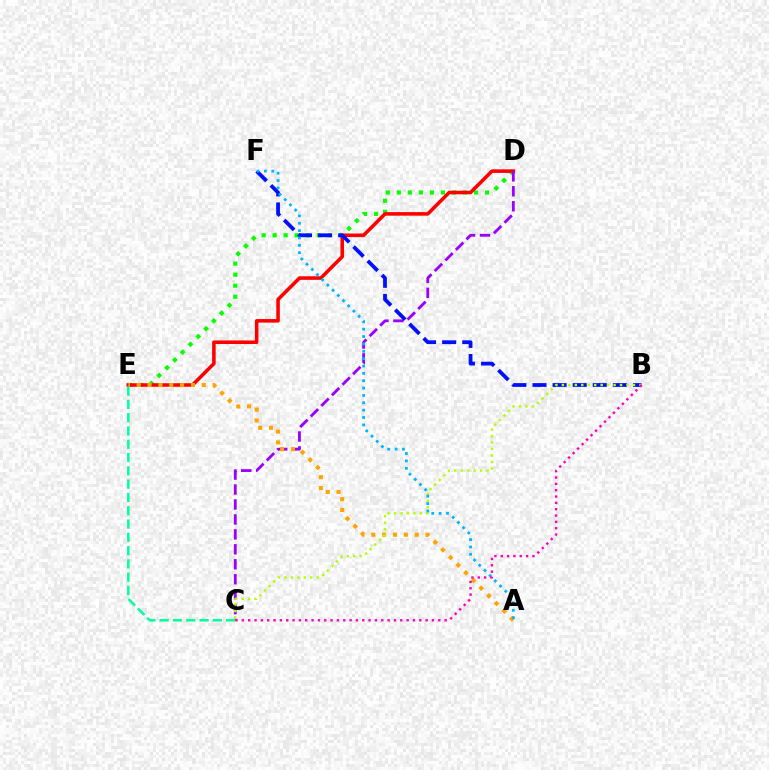{('D', 'E'): [{'color': '#08ff00', 'line_style': 'dotted', 'thickness': 3.0}, {'color': '#ff0000', 'line_style': 'solid', 'thickness': 2.56}], ('C', 'D'): [{'color': '#9b00ff', 'line_style': 'dashed', 'thickness': 2.03}], ('B', 'F'): [{'color': '#0010ff', 'line_style': 'dashed', 'thickness': 2.73}], ('A', 'E'): [{'color': '#ffa500', 'line_style': 'dotted', 'thickness': 2.94}], ('B', 'C'): [{'color': '#b3ff00', 'line_style': 'dotted', 'thickness': 1.76}, {'color': '#ff00bd', 'line_style': 'dotted', 'thickness': 1.72}], ('C', 'E'): [{'color': '#00ff9d', 'line_style': 'dashed', 'thickness': 1.81}], ('A', 'F'): [{'color': '#00b5ff', 'line_style': 'dotted', 'thickness': 2.0}]}